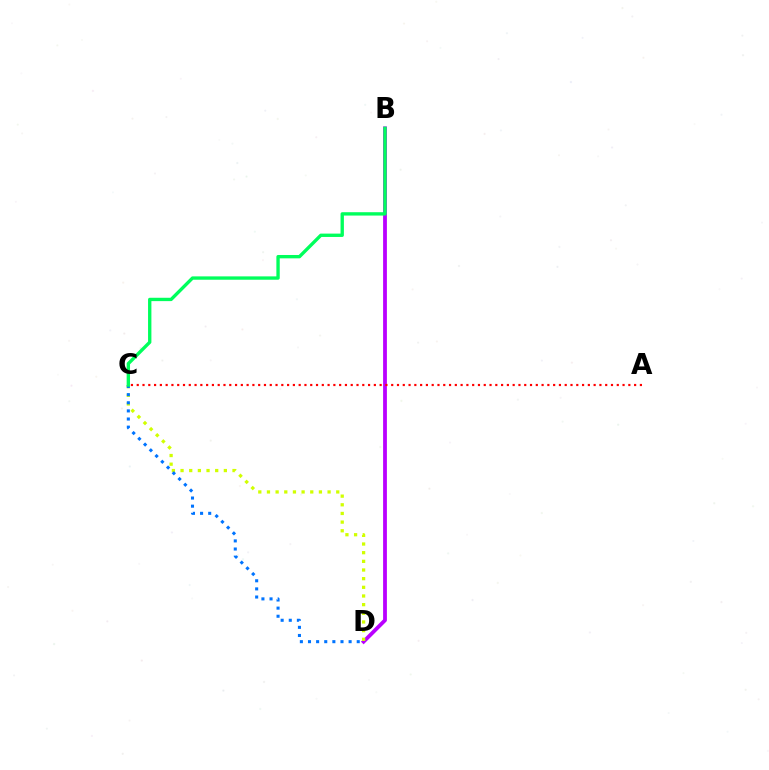{('B', 'D'): [{'color': '#b900ff', 'line_style': 'solid', 'thickness': 2.74}], ('C', 'D'): [{'color': '#d1ff00', 'line_style': 'dotted', 'thickness': 2.35}, {'color': '#0074ff', 'line_style': 'dotted', 'thickness': 2.21}], ('B', 'C'): [{'color': '#00ff5c', 'line_style': 'solid', 'thickness': 2.41}], ('A', 'C'): [{'color': '#ff0000', 'line_style': 'dotted', 'thickness': 1.57}]}